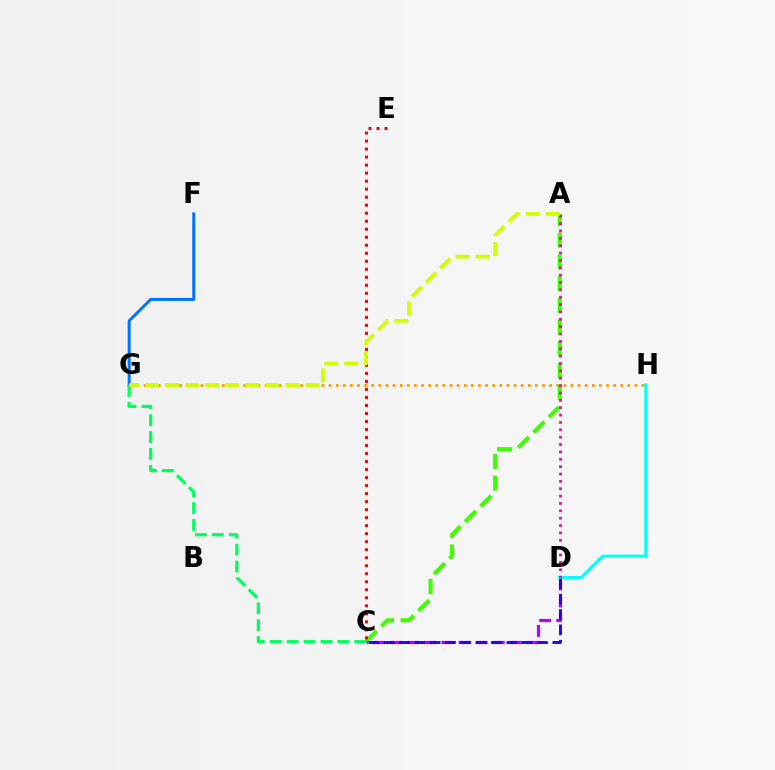{('F', 'G'): [{'color': '#0074ff', 'line_style': 'solid', 'thickness': 2.16}], ('G', 'H'): [{'color': '#ff9400', 'line_style': 'dotted', 'thickness': 1.93}], ('A', 'C'): [{'color': '#3dff00', 'line_style': 'dashed', 'thickness': 2.95}], ('C', 'G'): [{'color': '#00ff5c', 'line_style': 'dashed', 'thickness': 2.3}], ('C', 'D'): [{'color': '#b900ff', 'line_style': 'dashed', 'thickness': 2.32}, {'color': '#2500ff', 'line_style': 'dashed', 'thickness': 2.08}], ('D', 'H'): [{'color': '#00fff6', 'line_style': 'solid', 'thickness': 2.19}], ('A', 'D'): [{'color': '#ff00ac', 'line_style': 'dotted', 'thickness': 2.0}], ('C', 'E'): [{'color': '#ff0000', 'line_style': 'dotted', 'thickness': 2.18}], ('A', 'G'): [{'color': '#d1ff00', 'line_style': 'dashed', 'thickness': 2.72}]}